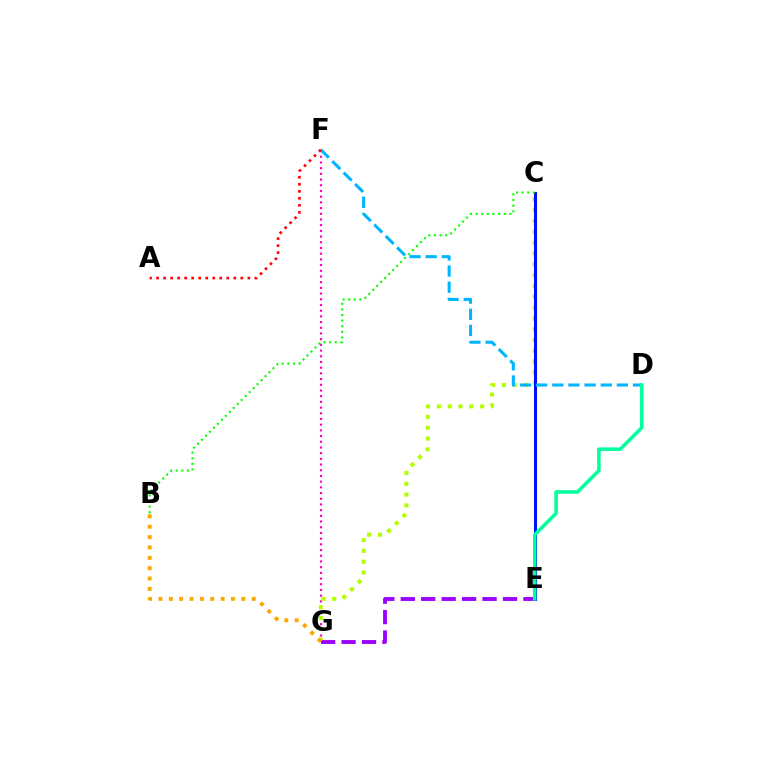{('F', 'G'): [{'color': '#ff00bd', 'line_style': 'dotted', 'thickness': 1.55}], ('C', 'G'): [{'color': '#b3ff00', 'line_style': 'dotted', 'thickness': 2.94}], ('C', 'E'): [{'color': '#0010ff', 'line_style': 'solid', 'thickness': 2.21}], ('D', 'F'): [{'color': '#00b5ff', 'line_style': 'dashed', 'thickness': 2.19}], ('B', 'C'): [{'color': '#08ff00', 'line_style': 'dotted', 'thickness': 1.53}], ('E', 'G'): [{'color': '#9b00ff', 'line_style': 'dashed', 'thickness': 2.78}], ('B', 'G'): [{'color': '#ffa500', 'line_style': 'dotted', 'thickness': 2.82}], ('A', 'F'): [{'color': '#ff0000', 'line_style': 'dotted', 'thickness': 1.91}], ('D', 'E'): [{'color': '#00ff9d', 'line_style': 'solid', 'thickness': 2.54}]}